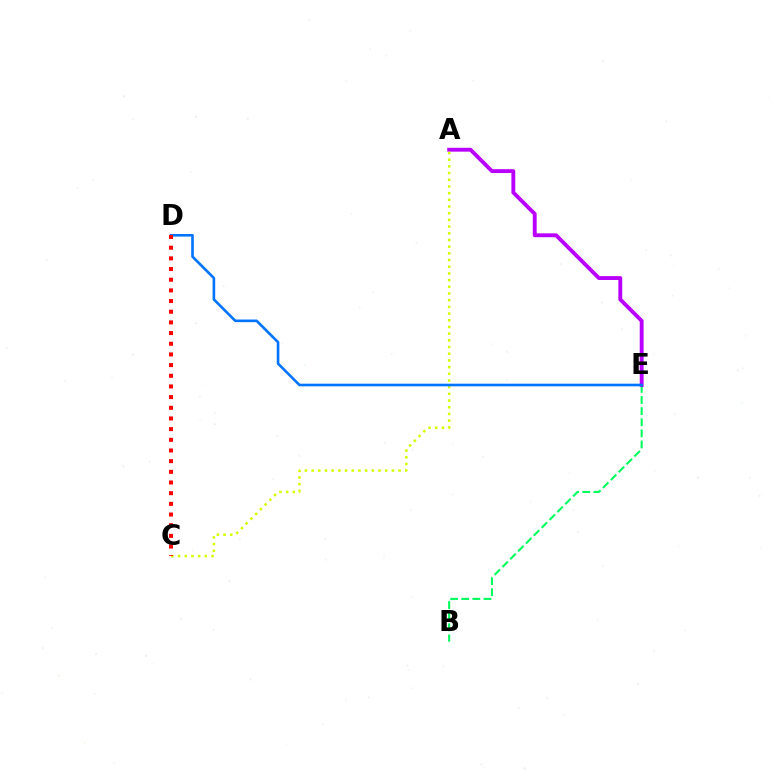{('B', 'E'): [{'color': '#00ff5c', 'line_style': 'dashed', 'thickness': 1.51}], ('A', 'E'): [{'color': '#b900ff', 'line_style': 'solid', 'thickness': 2.79}], ('A', 'C'): [{'color': '#d1ff00', 'line_style': 'dotted', 'thickness': 1.82}], ('D', 'E'): [{'color': '#0074ff', 'line_style': 'solid', 'thickness': 1.88}], ('C', 'D'): [{'color': '#ff0000', 'line_style': 'dotted', 'thickness': 2.9}]}